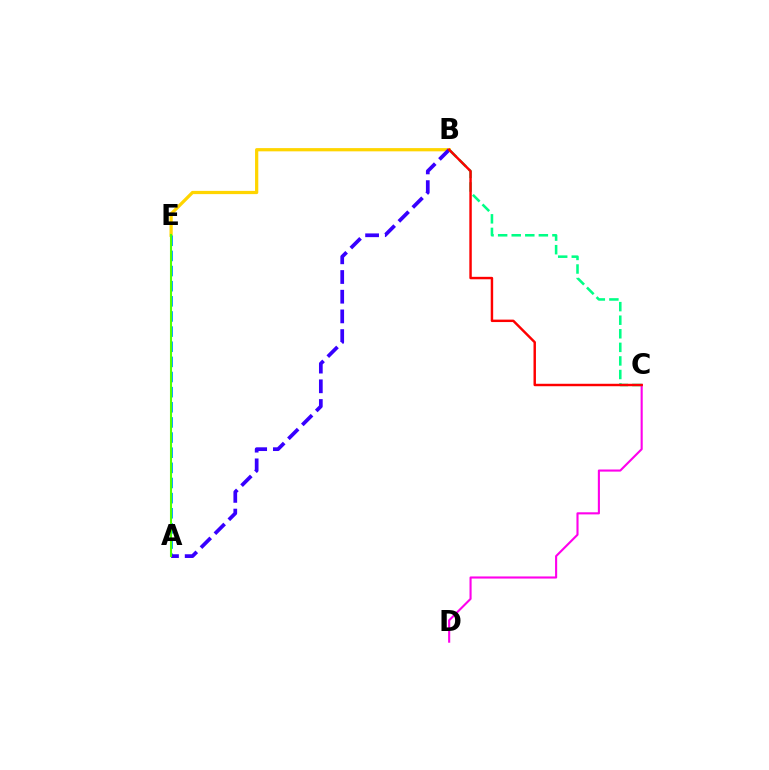{('C', 'D'): [{'color': '#ff00ed', 'line_style': 'solid', 'thickness': 1.52}], ('B', 'E'): [{'color': '#ffd500', 'line_style': 'solid', 'thickness': 2.33}], ('A', 'E'): [{'color': '#009eff', 'line_style': 'dashed', 'thickness': 2.06}, {'color': '#4fff00', 'line_style': 'solid', 'thickness': 1.5}], ('A', 'B'): [{'color': '#3700ff', 'line_style': 'dashed', 'thickness': 2.68}], ('B', 'C'): [{'color': '#00ff86', 'line_style': 'dashed', 'thickness': 1.84}, {'color': '#ff0000', 'line_style': 'solid', 'thickness': 1.76}]}